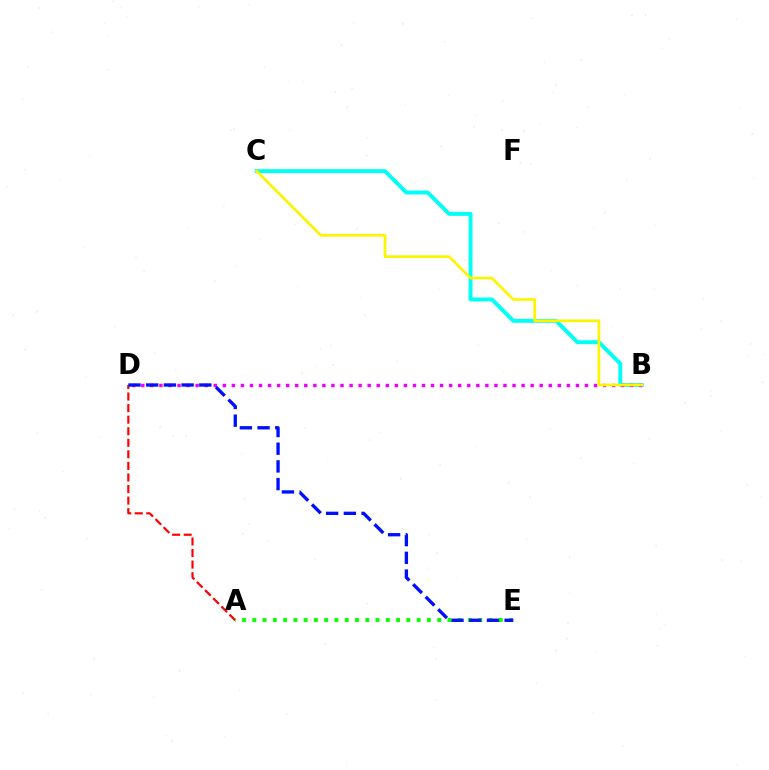{('A', 'D'): [{'color': '#ff0000', 'line_style': 'dashed', 'thickness': 1.57}], ('B', 'C'): [{'color': '#00fff6', 'line_style': 'solid', 'thickness': 2.83}, {'color': '#fcf500', 'line_style': 'solid', 'thickness': 1.93}], ('A', 'E'): [{'color': '#08ff00', 'line_style': 'dotted', 'thickness': 2.79}], ('B', 'D'): [{'color': '#ee00ff', 'line_style': 'dotted', 'thickness': 2.46}], ('D', 'E'): [{'color': '#0010ff', 'line_style': 'dashed', 'thickness': 2.4}]}